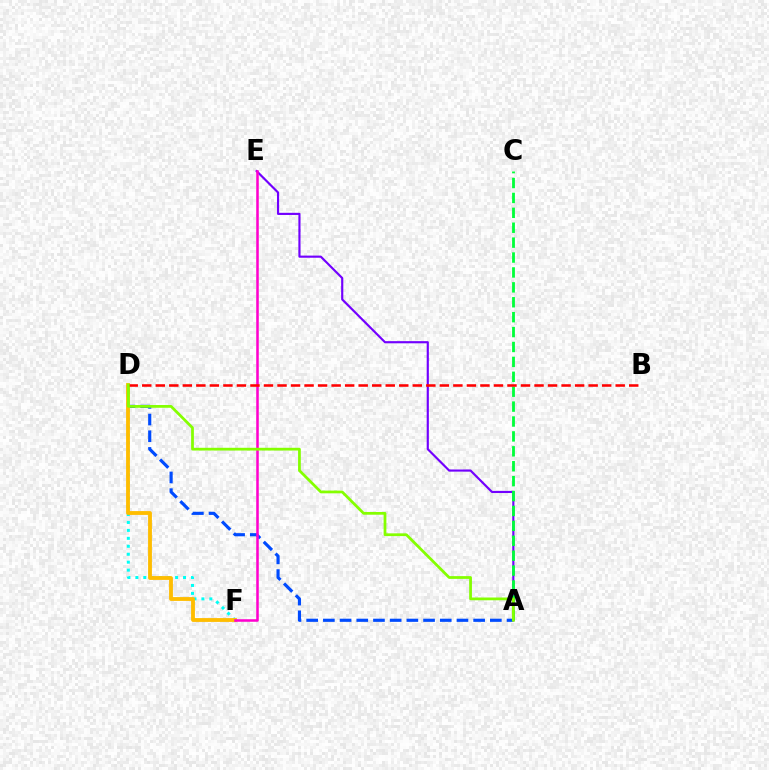{('A', 'D'): [{'color': '#004bff', 'line_style': 'dashed', 'thickness': 2.27}, {'color': '#84ff00', 'line_style': 'solid', 'thickness': 1.98}], ('A', 'E'): [{'color': '#7200ff', 'line_style': 'solid', 'thickness': 1.55}], ('D', 'F'): [{'color': '#00fff6', 'line_style': 'dotted', 'thickness': 2.16}, {'color': '#ffbd00', 'line_style': 'solid', 'thickness': 2.75}], ('A', 'C'): [{'color': '#00ff39', 'line_style': 'dashed', 'thickness': 2.03}], ('E', 'F'): [{'color': '#ff00cf', 'line_style': 'solid', 'thickness': 1.82}], ('B', 'D'): [{'color': '#ff0000', 'line_style': 'dashed', 'thickness': 1.84}]}